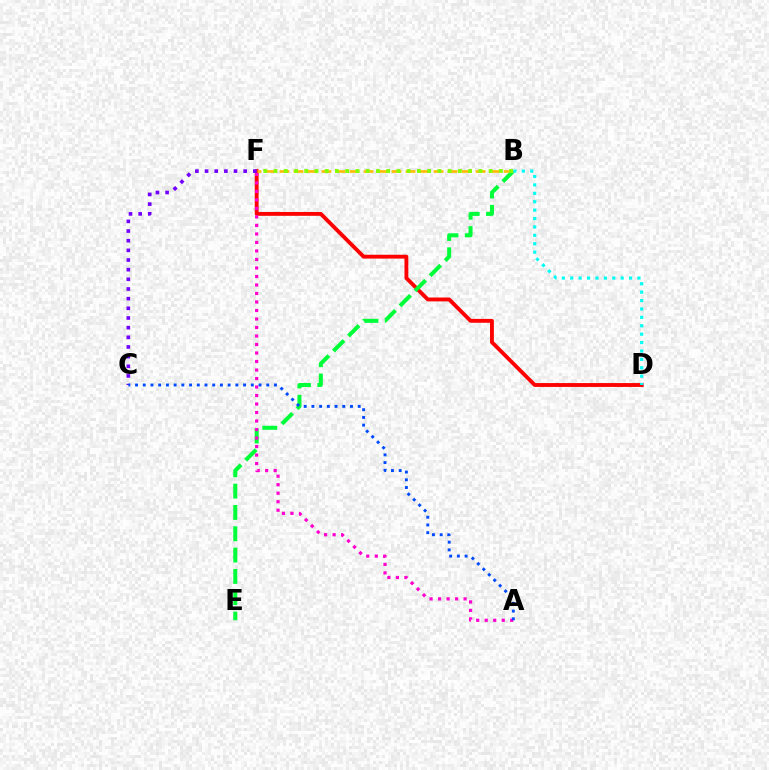{('D', 'F'): [{'color': '#ff0000', 'line_style': 'solid', 'thickness': 2.78}], ('B', 'E'): [{'color': '#00ff39', 'line_style': 'dashed', 'thickness': 2.9}], ('C', 'F'): [{'color': '#7200ff', 'line_style': 'dotted', 'thickness': 2.62}], ('A', 'F'): [{'color': '#ff00cf', 'line_style': 'dotted', 'thickness': 2.31}], ('B', 'F'): [{'color': '#ffbd00', 'line_style': 'dashed', 'thickness': 1.9}, {'color': '#84ff00', 'line_style': 'dotted', 'thickness': 2.78}], ('B', 'D'): [{'color': '#00fff6', 'line_style': 'dotted', 'thickness': 2.28}], ('A', 'C'): [{'color': '#004bff', 'line_style': 'dotted', 'thickness': 2.1}]}